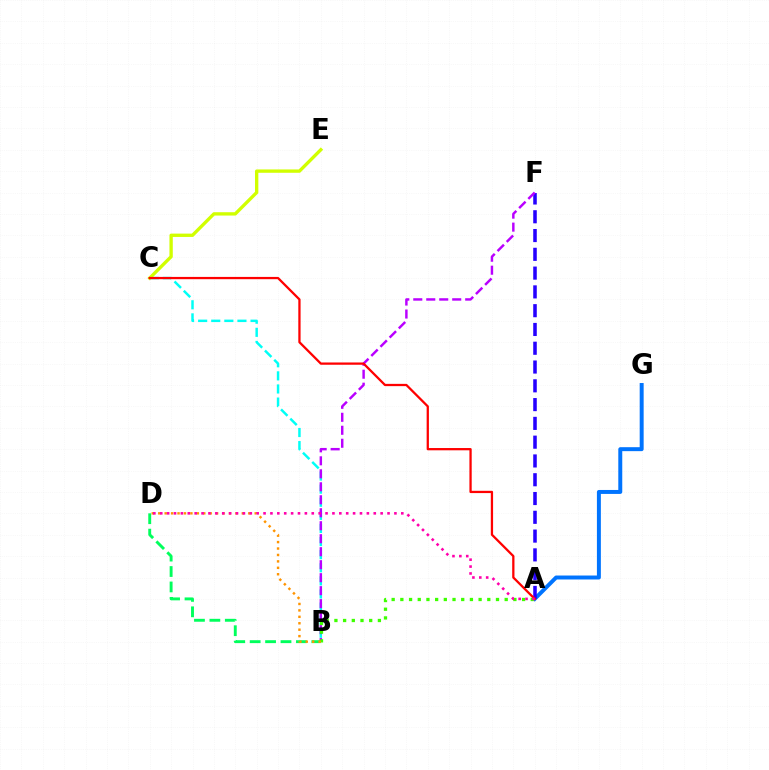{('A', 'G'): [{'color': '#0074ff', 'line_style': 'solid', 'thickness': 2.85}], ('A', 'F'): [{'color': '#2500ff', 'line_style': 'dashed', 'thickness': 2.55}], ('B', 'C'): [{'color': '#00fff6', 'line_style': 'dashed', 'thickness': 1.78}], ('B', 'F'): [{'color': '#b900ff', 'line_style': 'dashed', 'thickness': 1.76}], ('C', 'E'): [{'color': '#d1ff00', 'line_style': 'solid', 'thickness': 2.4}], ('B', 'D'): [{'color': '#00ff5c', 'line_style': 'dashed', 'thickness': 2.09}, {'color': '#ff9400', 'line_style': 'dotted', 'thickness': 1.75}], ('A', 'C'): [{'color': '#ff0000', 'line_style': 'solid', 'thickness': 1.64}], ('A', 'B'): [{'color': '#3dff00', 'line_style': 'dotted', 'thickness': 2.36}], ('A', 'D'): [{'color': '#ff00ac', 'line_style': 'dotted', 'thickness': 1.87}]}